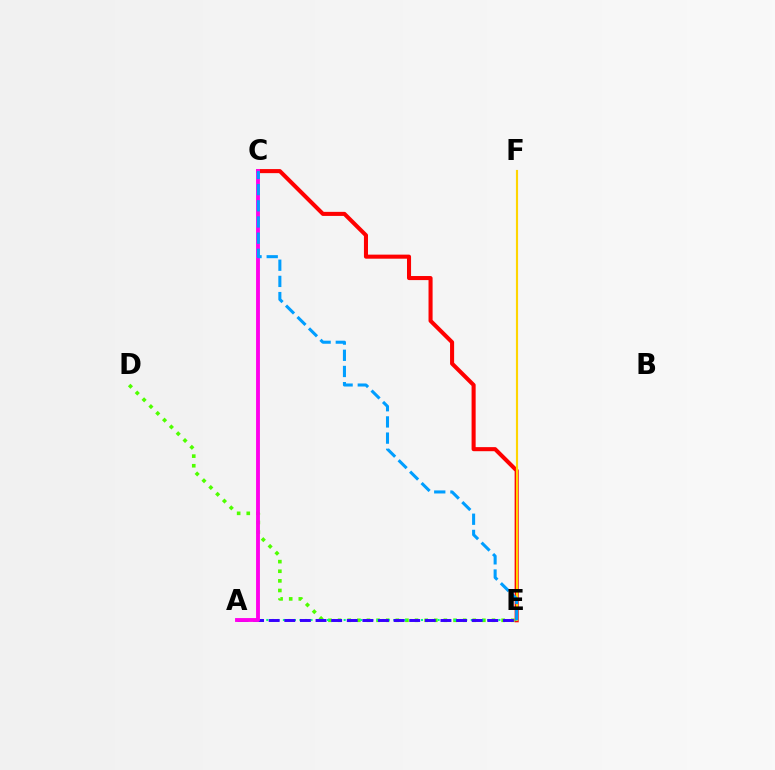{('D', 'E'): [{'color': '#4fff00', 'line_style': 'dotted', 'thickness': 2.61}], ('C', 'E'): [{'color': '#ff0000', 'line_style': 'solid', 'thickness': 2.93}, {'color': '#009eff', 'line_style': 'dashed', 'thickness': 2.2}], ('A', 'E'): [{'color': '#00ff86', 'line_style': 'dotted', 'thickness': 1.5}, {'color': '#3700ff', 'line_style': 'dashed', 'thickness': 2.12}], ('A', 'C'): [{'color': '#ff00ed', 'line_style': 'solid', 'thickness': 2.78}], ('E', 'F'): [{'color': '#ffd500', 'line_style': 'solid', 'thickness': 1.54}]}